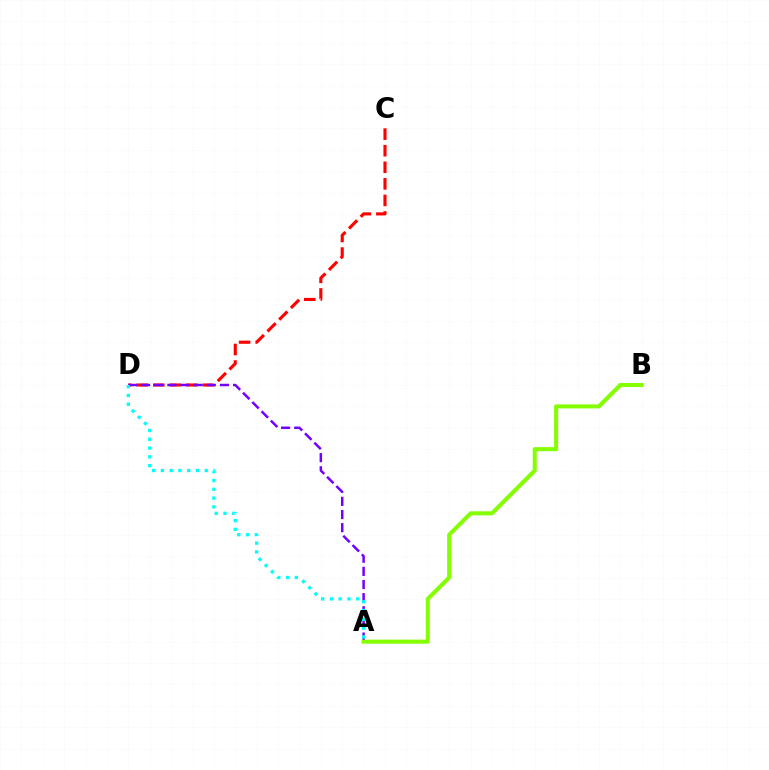{('C', 'D'): [{'color': '#ff0000', 'line_style': 'dashed', 'thickness': 2.25}], ('A', 'D'): [{'color': '#7200ff', 'line_style': 'dashed', 'thickness': 1.79}, {'color': '#00fff6', 'line_style': 'dotted', 'thickness': 2.39}], ('A', 'B'): [{'color': '#84ff00', 'line_style': 'solid', 'thickness': 2.92}]}